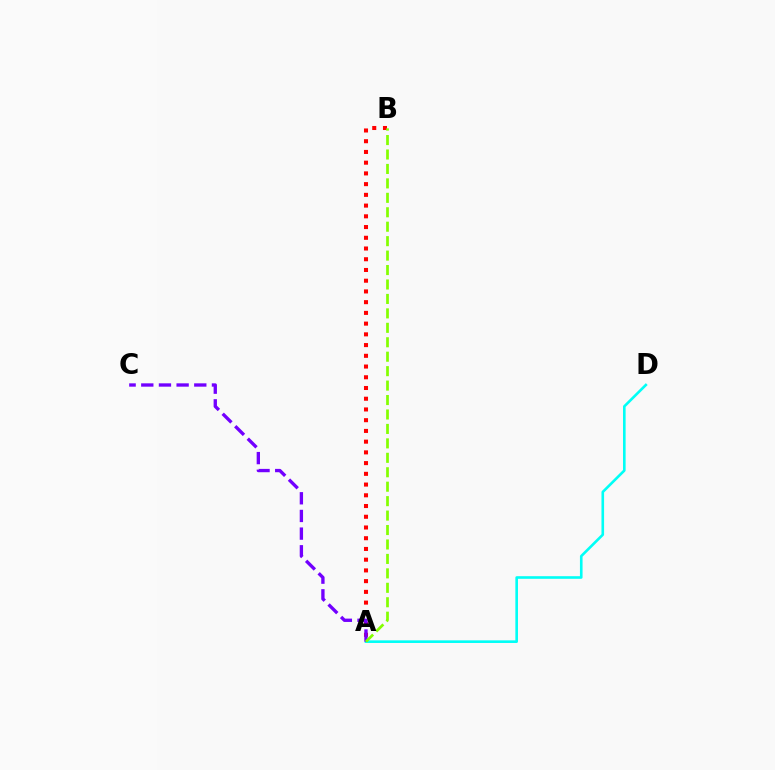{('A', 'D'): [{'color': '#00fff6', 'line_style': 'solid', 'thickness': 1.89}], ('A', 'B'): [{'color': '#ff0000', 'line_style': 'dotted', 'thickness': 2.92}, {'color': '#84ff00', 'line_style': 'dashed', 'thickness': 1.96}], ('A', 'C'): [{'color': '#7200ff', 'line_style': 'dashed', 'thickness': 2.4}]}